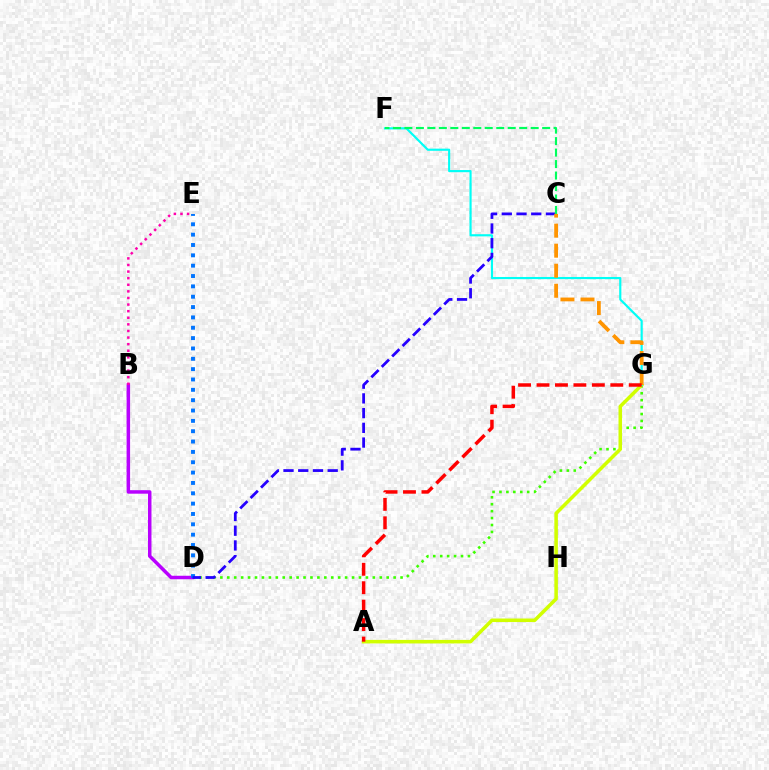{('D', 'G'): [{'color': '#3dff00', 'line_style': 'dotted', 'thickness': 1.88}], ('B', 'D'): [{'color': '#b900ff', 'line_style': 'solid', 'thickness': 2.52}], ('D', 'E'): [{'color': '#0074ff', 'line_style': 'dotted', 'thickness': 2.81}], ('A', 'G'): [{'color': '#d1ff00', 'line_style': 'solid', 'thickness': 2.54}, {'color': '#ff0000', 'line_style': 'dashed', 'thickness': 2.51}], ('F', 'G'): [{'color': '#00fff6', 'line_style': 'solid', 'thickness': 1.55}], ('B', 'E'): [{'color': '#ff00ac', 'line_style': 'dotted', 'thickness': 1.79}], ('C', 'D'): [{'color': '#2500ff', 'line_style': 'dashed', 'thickness': 2.0}], ('C', 'F'): [{'color': '#00ff5c', 'line_style': 'dashed', 'thickness': 1.56}], ('C', 'G'): [{'color': '#ff9400', 'line_style': 'dashed', 'thickness': 2.72}]}